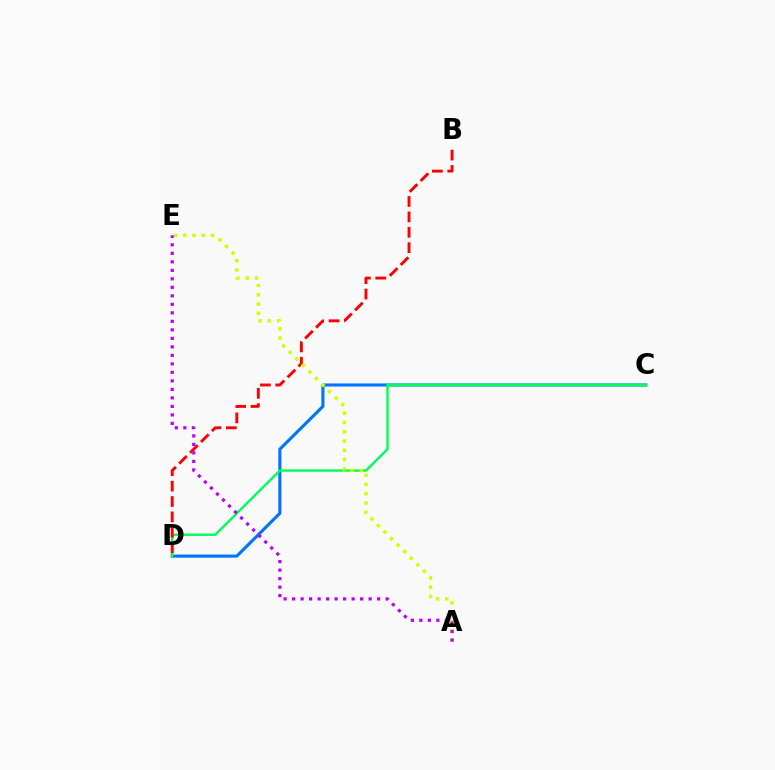{('C', 'D'): [{'color': '#0074ff', 'line_style': 'solid', 'thickness': 2.23}, {'color': '#00ff5c', 'line_style': 'solid', 'thickness': 1.75}], ('B', 'D'): [{'color': '#ff0000', 'line_style': 'dashed', 'thickness': 2.09}], ('A', 'E'): [{'color': '#d1ff00', 'line_style': 'dotted', 'thickness': 2.52}, {'color': '#b900ff', 'line_style': 'dotted', 'thickness': 2.31}]}